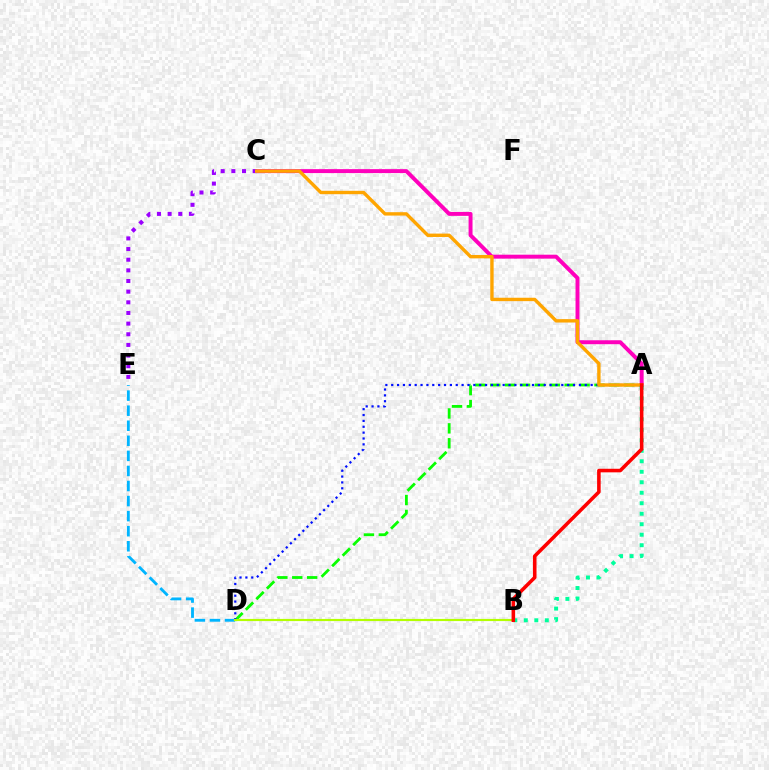{('D', 'E'): [{'color': '#00b5ff', 'line_style': 'dashed', 'thickness': 2.05}], ('A', 'D'): [{'color': '#08ff00', 'line_style': 'dashed', 'thickness': 2.02}, {'color': '#0010ff', 'line_style': 'dotted', 'thickness': 1.59}], ('A', 'C'): [{'color': '#ff00bd', 'line_style': 'solid', 'thickness': 2.84}, {'color': '#ffa500', 'line_style': 'solid', 'thickness': 2.44}], ('C', 'E'): [{'color': '#9b00ff', 'line_style': 'dotted', 'thickness': 2.89}], ('B', 'D'): [{'color': '#b3ff00', 'line_style': 'solid', 'thickness': 1.56}], ('A', 'B'): [{'color': '#00ff9d', 'line_style': 'dotted', 'thickness': 2.85}, {'color': '#ff0000', 'line_style': 'solid', 'thickness': 2.57}]}